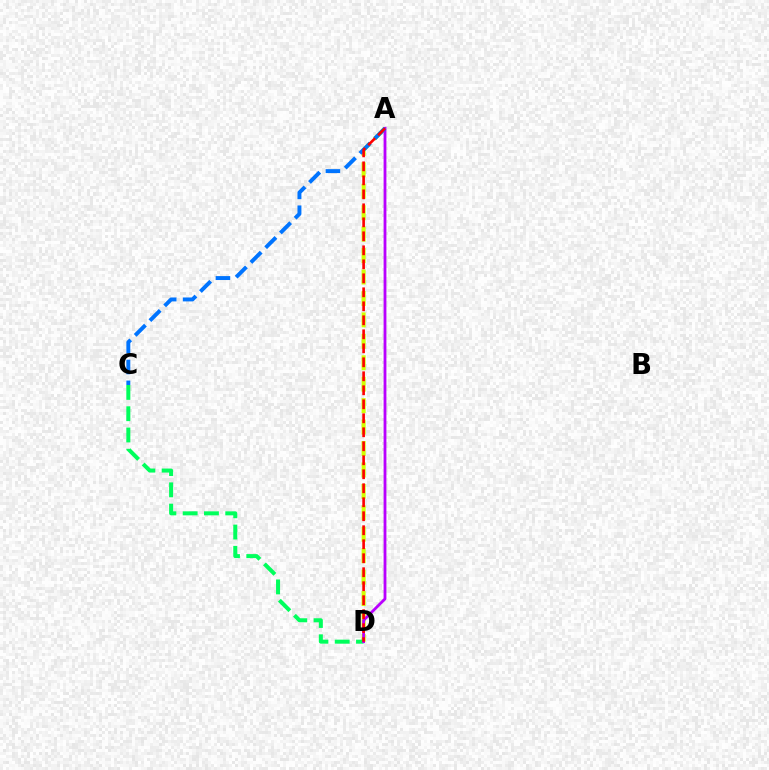{('A', 'D'): [{'color': '#d1ff00', 'line_style': 'dashed', 'thickness': 2.91}, {'color': '#b900ff', 'line_style': 'solid', 'thickness': 2.03}, {'color': '#ff0000', 'line_style': 'dashed', 'thickness': 1.9}], ('C', 'D'): [{'color': '#00ff5c', 'line_style': 'dashed', 'thickness': 2.89}], ('A', 'C'): [{'color': '#0074ff', 'line_style': 'dashed', 'thickness': 2.83}]}